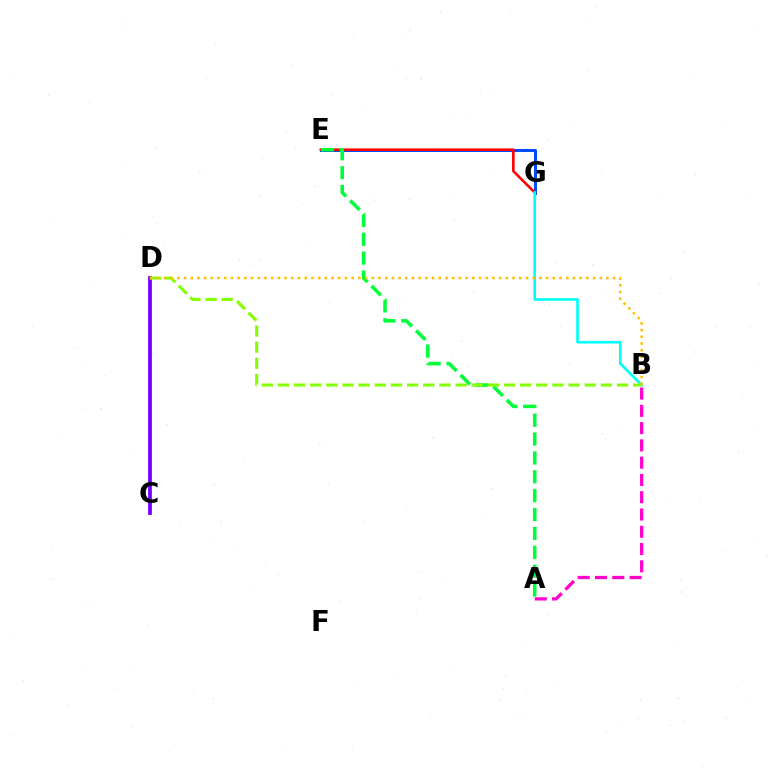{('E', 'G'): [{'color': '#004bff', 'line_style': 'solid', 'thickness': 2.17}, {'color': '#ff0000', 'line_style': 'solid', 'thickness': 1.87}], ('C', 'D'): [{'color': '#7200ff', 'line_style': 'solid', 'thickness': 2.7}], ('A', 'E'): [{'color': '#00ff39', 'line_style': 'dashed', 'thickness': 2.56}], ('B', 'G'): [{'color': '#00fff6', 'line_style': 'solid', 'thickness': 1.92}], ('B', 'D'): [{'color': '#84ff00', 'line_style': 'dashed', 'thickness': 2.19}, {'color': '#ffbd00', 'line_style': 'dotted', 'thickness': 1.82}], ('A', 'B'): [{'color': '#ff00cf', 'line_style': 'dashed', 'thickness': 2.35}]}